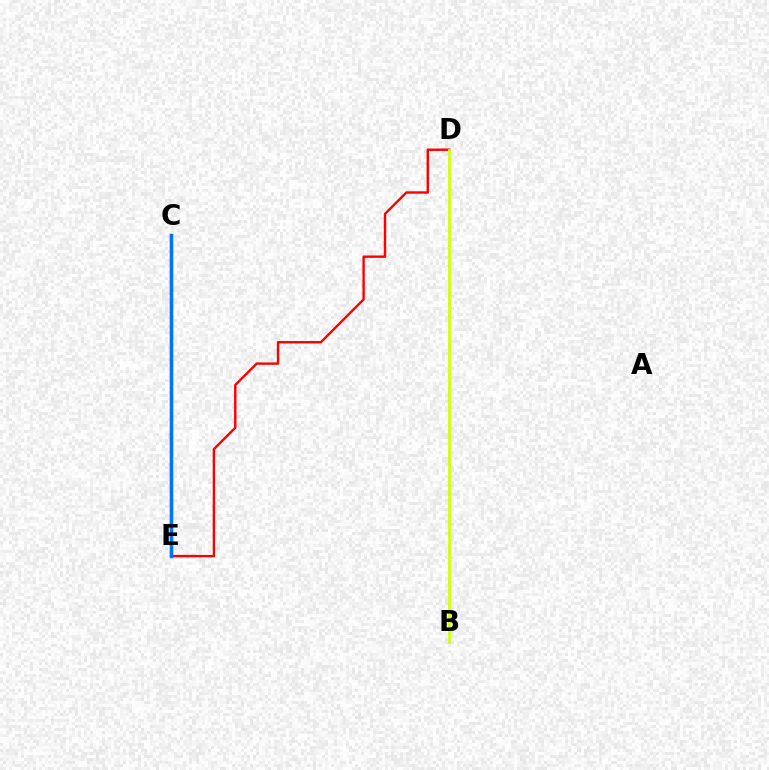{('C', 'E'): [{'color': '#00ff5c', 'line_style': 'dotted', 'thickness': 1.58}, {'color': '#b900ff', 'line_style': 'solid', 'thickness': 1.52}, {'color': '#0074ff', 'line_style': 'solid', 'thickness': 2.52}], ('D', 'E'): [{'color': '#ff0000', 'line_style': 'solid', 'thickness': 1.73}], ('B', 'D'): [{'color': '#d1ff00', 'line_style': 'solid', 'thickness': 1.94}]}